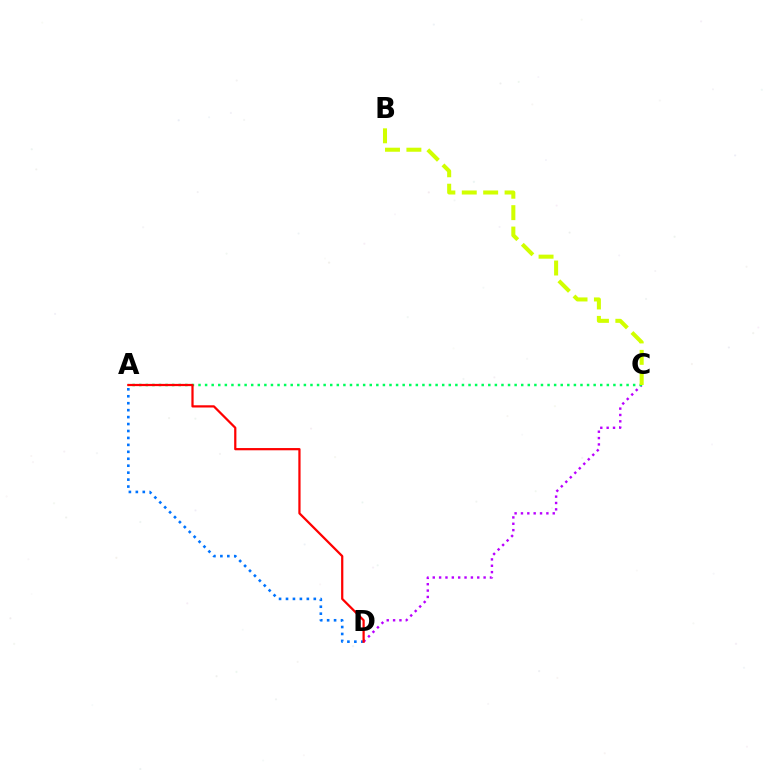{('C', 'D'): [{'color': '#b900ff', 'line_style': 'dotted', 'thickness': 1.73}], ('A', 'C'): [{'color': '#00ff5c', 'line_style': 'dotted', 'thickness': 1.79}], ('B', 'C'): [{'color': '#d1ff00', 'line_style': 'dashed', 'thickness': 2.91}], ('A', 'D'): [{'color': '#0074ff', 'line_style': 'dotted', 'thickness': 1.89}, {'color': '#ff0000', 'line_style': 'solid', 'thickness': 1.61}]}